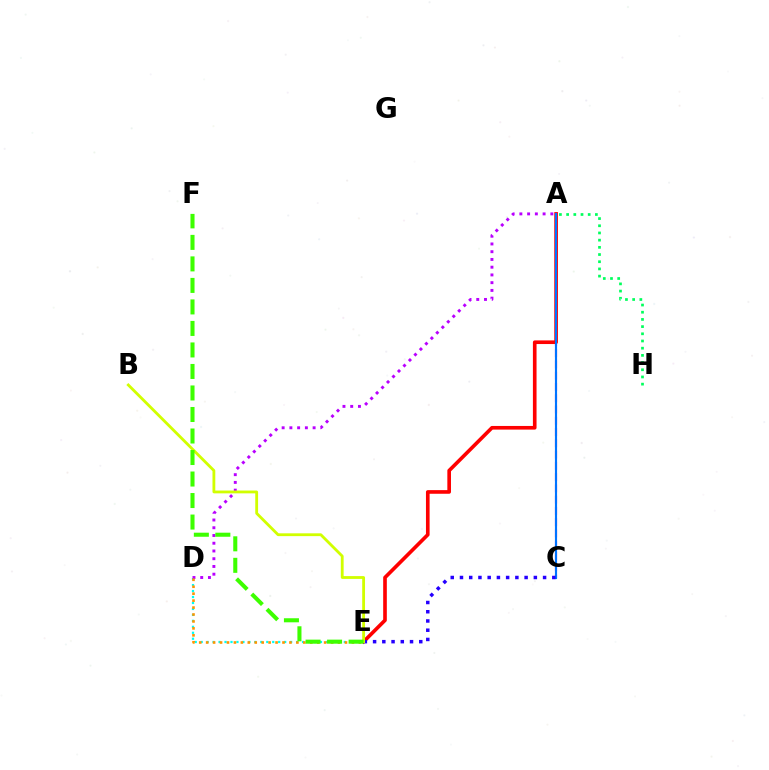{('A', 'C'): [{'color': '#ff00ac', 'line_style': 'dashed', 'thickness': 1.53}, {'color': '#0074ff', 'line_style': 'solid', 'thickness': 1.54}], ('D', 'E'): [{'color': '#00fff6', 'line_style': 'dotted', 'thickness': 1.62}, {'color': '#ff9400', 'line_style': 'dotted', 'thickness': 1.89}], ('A', 'E'): [{'color': '#ff0000', 'line_style': 'solid', 'thickness': 2.62}], ('A', 'H'): [{'color': '#00ff5c', 'line_style': 'dotted', 'thickness': 1.95}], ('A', 'D'): [{'color': '#b900ff', 'line_style': 'dotted', 'thickness': 2.1}], ('C', 'E'): [{'color': '#2500ff', 'line_style': 'dotted', 'thickness': 2.51}], ('B', 'E'): [{'color': '#d1ff00', 'line_style': 'solid', 'thickness': 2.03}], ('E', 'F'): [{'color': '#3dff00', 'line_style': 'dashed', 'thickness': 2.92}]}